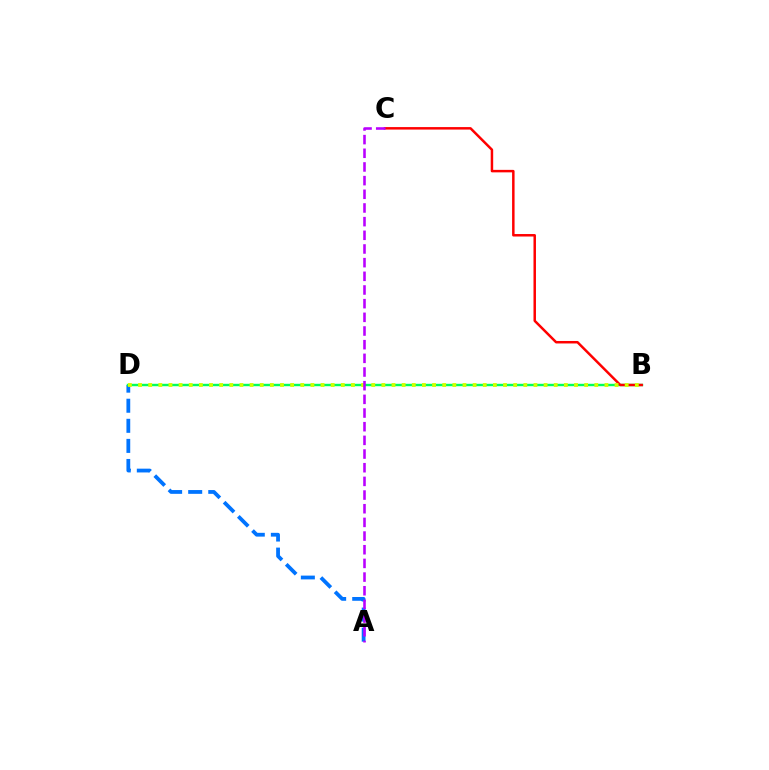{('A', 'D'): [{'color': '#0074ff', 'line_style': 'dashed', 'thickness': 2.73}], ('B', 'D'): [{'color': '#00ff5c', 'line_style': 'solid', 'thickness': 1.74}, {'color': '#d1ff00', 'line_style': 'dotted', 'thickness': 2.75}], ('B', 'C'): [{'color': '#ff0000', 'line_style': 'solid', 'thickness': 1.79}], ('A', 'C'): [{'color': '#b900ff', 'line_style': 'dashed', 'thickness': 1.86}]}